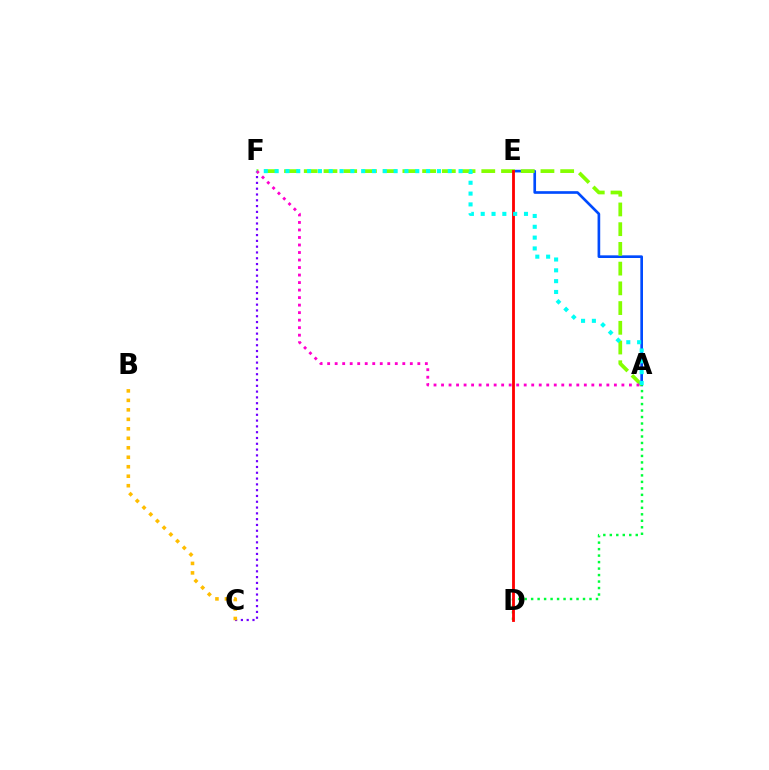{('A', 'E'): [{'color': '#004bff', 'line_style': 'solid', 'thickness': 1.92}], ('C', 'F'): [{'color': '#7200ff', 'line_style': 'dotted', 'thickness': 1.58}], ('B', 'C'): [{'color': '#ffbd00', 'line_style': 'dotted', 'thickness': 2.58}], ('A', 'F'): [{'color': '#84ff00', 'line_style': 'dashed', 'thickness': 2.68}, {'color': '#ff00cf', 'line_style': 'dotted', 'thickness': 2.04}, {'color': '#00fff6', 'line_style': 'dotted', 'thickness': 2.94}], ('A', 'D'): [{'color': '#00ff39', 'line_style': 'dotted', 'thickness': 1.76}], ('D', 'E'): [{'color': '#ff0000', 'line_style': 'solid', 'thickness': 2.03}]}